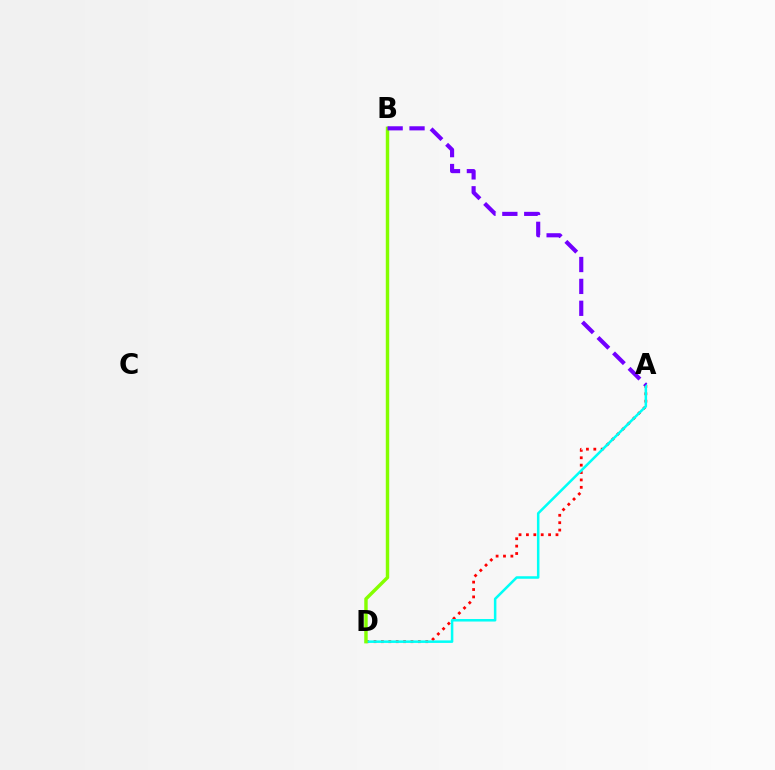{('A', 'D'): [{'color': '#ff0000', 'line_style': 'dotted', 'thickness': 2.01}, {'color': '#00fff6', 'line_style': 'solid', 'thickness': 1.81}], ('B', 'D'): [{'color': '#84ff00', 'line_style': 'solid', 'thickness': 2.46}], ('A', 'B'): [{'color': '#7200ff', 'line_style': 'dashed', 'thickness': 2.97}]}